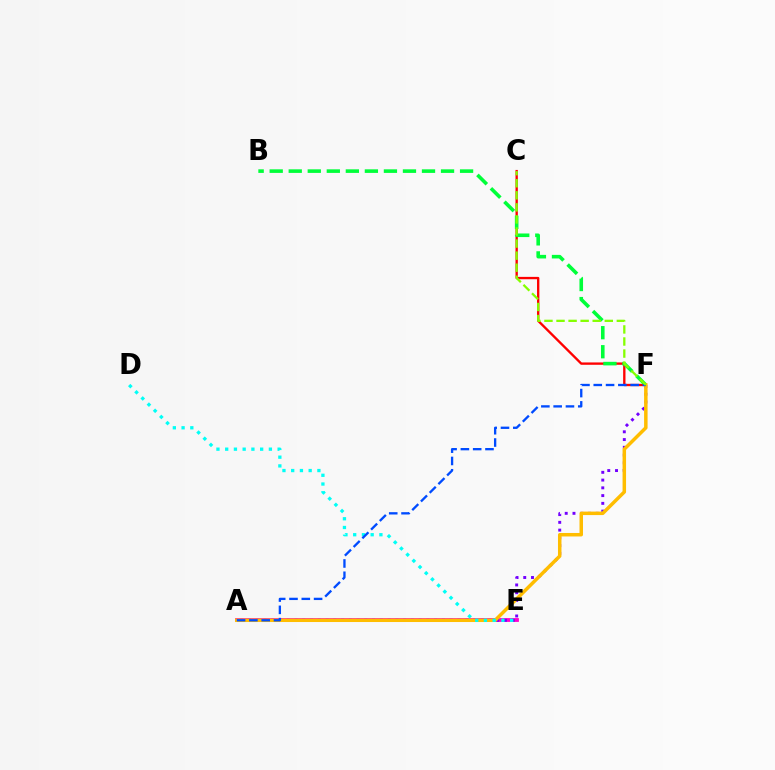{('C', 'F'): [{'color': '#ff0000', 'line_style': 'solid', 'thickness': 1.69}, {'color': '#84ff00', 'line_style': 'dashed', 'thickness': 1.64}], ('B', 'F'): [{'color': '#00ff39', 'line_style': 'dashed', 'thickness': 2.59}], ('A', 'E'): [{'color': '#ff00cf', 'line_style': 'solid', 'thickness': 2.75}], ('A', 'F'): [{'color': '#7200ff', 'line_style': 'dotted', 'thickness': 2.11}, {'color': '#ffbd00', 'line_style': 'solid', 'thickness': 2.51}, {'color': '#004bff', 'line_style': 'dashed', 'thickness': 1.67}], ('D', 'E'): [{'color': '#00fff6', 'line_style': 'dotted', 'thickness': 2.37}]}